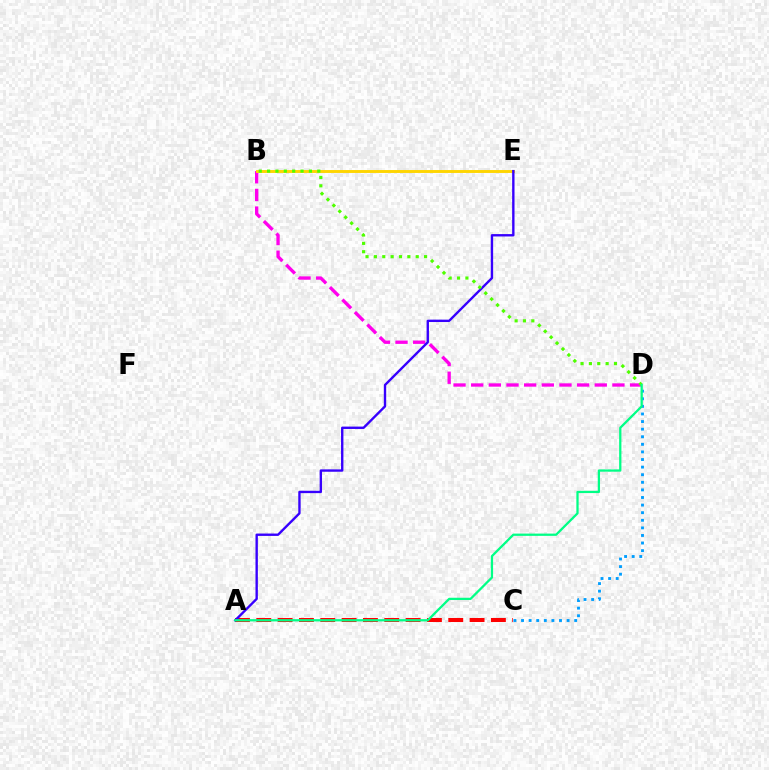{('A', 'C'): [{'color': '#ff0000', 'line_style': 'dashed', 'thickness': 2.9}], ('B', 'D'): [{'color': '#ff00ed', 'line_style': 'dashed', 'thickness': 2.4}, {'color': '#4fff00', 'line_style': 'dotted', 'thickness': 2.27}], ('C', 'D'): [{'color': '#009eff', 'line_style': 'dotted', 'thickness': 2.06}], ('B', 'E'): [{'color': '#ffd500', 'line_style': 'solid', 'thickness': 2.09}], ('A', 'E'): [{'color': '#3700ff', 'line_style': 'solid', 'thickness': 1.71}], ('A', 'D'): [{'color': '#00ff86', 'line_style': 'solid', 'thickness': 1.63}]}